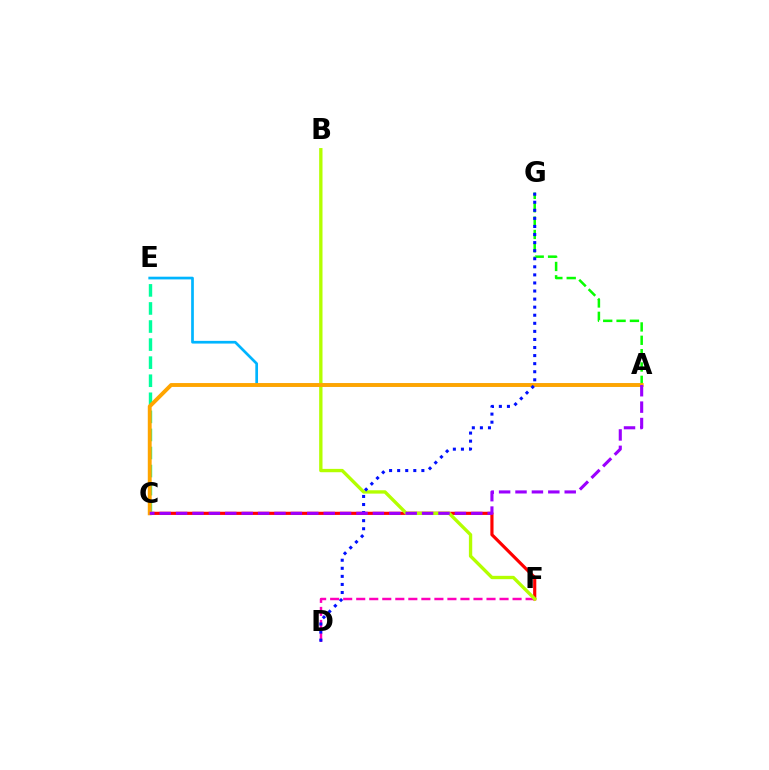{('C', 'F'): [{'color': '#ff0000', 'line_style': 'solid', 'thickness': 2.27}], ('A', 'E'): [{'color': '#00b5ff', 'line_style': 'solid', 'thickness': 1.95}], ('C', 'E'): [{'color': '#00ff9d', 'line_style': 'dashed', 'thickness': 2.45}], ('D', 'F'): [{'color': '#ff00bd', 'line_style': 'dashed', 'thickness': 1.77}], ('A', 'G'): [{'color': '#08ff00', 'line_style': 'dashed', 'thickness': 1.81}], ('B', 'F'): [{'color': '#b3ff00', 'line_style': 'solid', 'thickness': 2.41}], ('A', 'C'): [{'color': '#ffa500', 'line_style': 'solid', 'thickness': 2.8}, {'color': '#9b00ff', 'line_style': 'dashed', 'thickness': 2.23}], ('D', 'G'): [{'color': '#0010ff', 'line_style': 'dotted', 'thickness': 2.19}]}